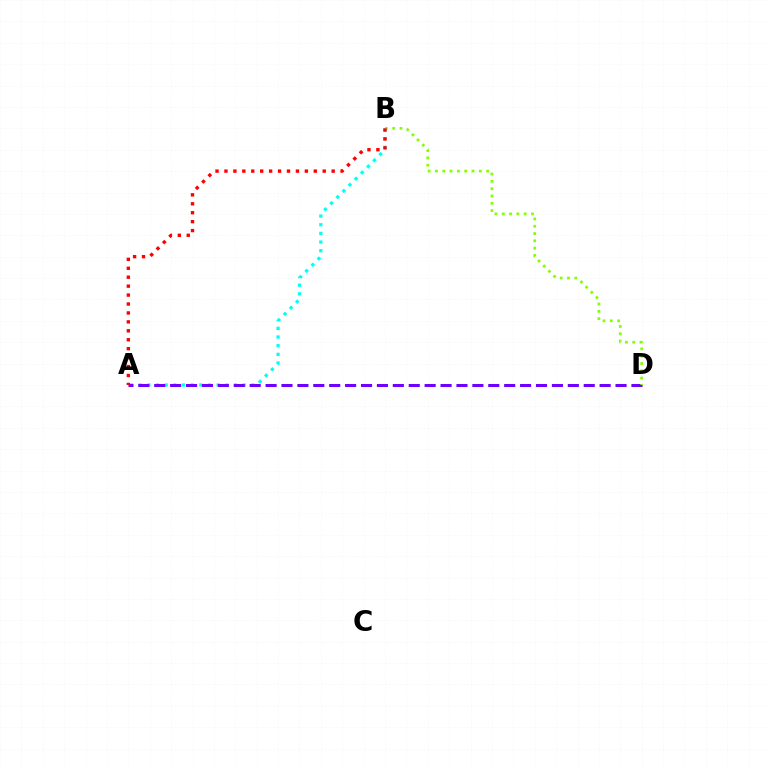{('A', 'B'): [{'color': '#00fff6', 'line_style': 'dotted', 'thickness': 2.35}, {'color': '#ff0000', 'line_style': 'dotted', 'thickness': 2.43}], ('A', 'D'): [{'color': '#7200ff', 'line_style': 'dashed', 'thickness': 2.16}], ('B', 'D'): [{'color': '#84ff00', 'line_style': 'dotted', 'thickness': 1.98}]}